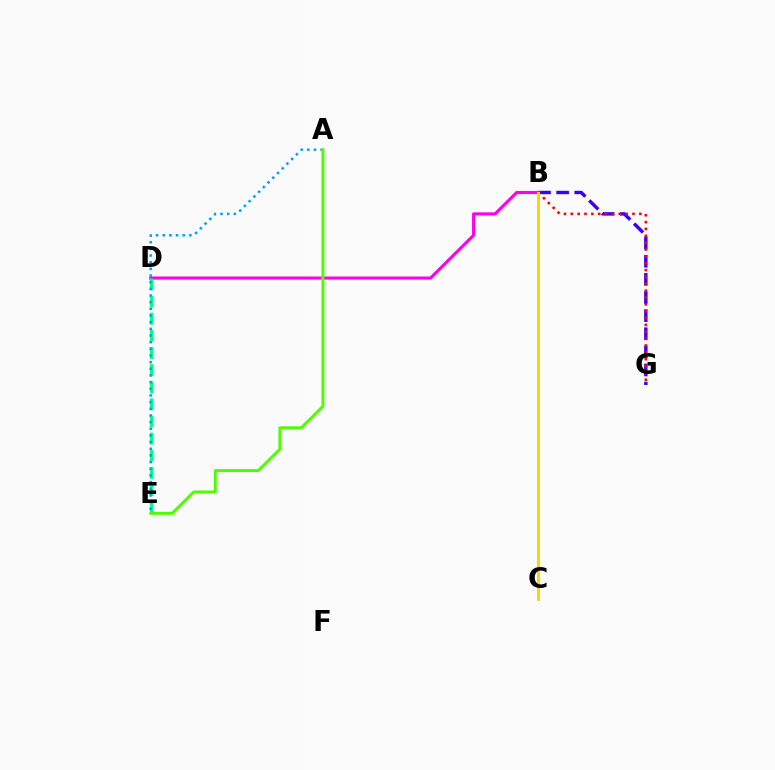{('B', 'G'): [{'color': '#3700ff', 'line_style': 'dashed', 'thickness': 2.46}, {'color': '#ff0000', 'line_style': 'dotted', 'thickness': 1.86}], ('B', 'D'): [{'color': '#ff00ed', 'line_style': 'solid', 'thickness': 2.24}], ('D', 'E'): [{'color': '#00ff86', 'line_style': 'dashed', 'thickness': 2.33}], ('A', 'E'): [{'color': '#009eff', 'line_style': 'dotted', 'thickness': 1.81}, {'color': '#4fff00', 'line_style': 'solid', 'thickness': 2.13}], ('B', 'C'): [{'color': '#ffd500', 'line_style': 'solid', 'thickness': 2.14}]}